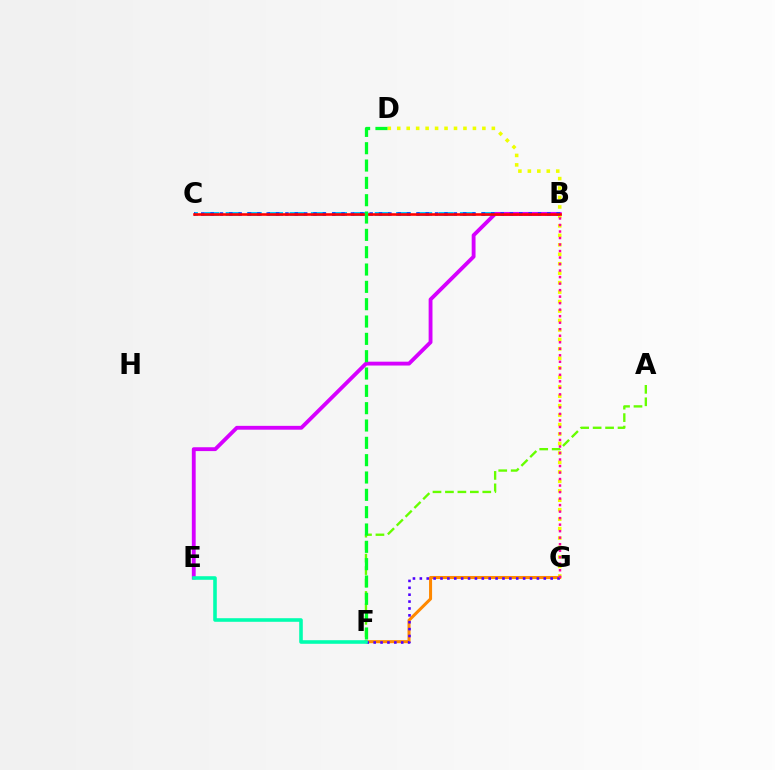{('B', 'C'): [{'color': '#00c7ff', 'line_style': 'dashed', 'thickness': 2.89}, {'color': '#003fff', 'line_style': 'dotted', 'thickness': 2.54}, {'color': '#ff0000', 'line_style': 'solid', 'thickness': 1.88}], ('B', 'E'): [{'color': '#d600ff', 'line_style': 'solid', 'thickness': 2.77}], ('D', 'G'): [{'color': '#eeff00', 'line_style': 'dotted', 'thickness': 2.57}], ('F', 'G'): [{'color': '#ff8800', 'line_style': 'solid', 'thickness': 2.19}, {'color': '#4f00ff', 'line_style': 'dotted', 'thickness': 1.87}], ('A', 'F'): [{'color': '#66ff00', 'line_style': 'dashed', 'thickness': 1.69}], ('D', 'F'): [{'color': '#00ff27', 'line_style': 'dashed', 'thickness': 2.35}], ('E', 'F'): [{'color': '#00ffaf', 'line_style': 'solid', 'thickness': 2.58}], ('B', 'G'): [{'color': '#ff00a0', 'line_style': 'dotted', 'thickness': 1.77}]}